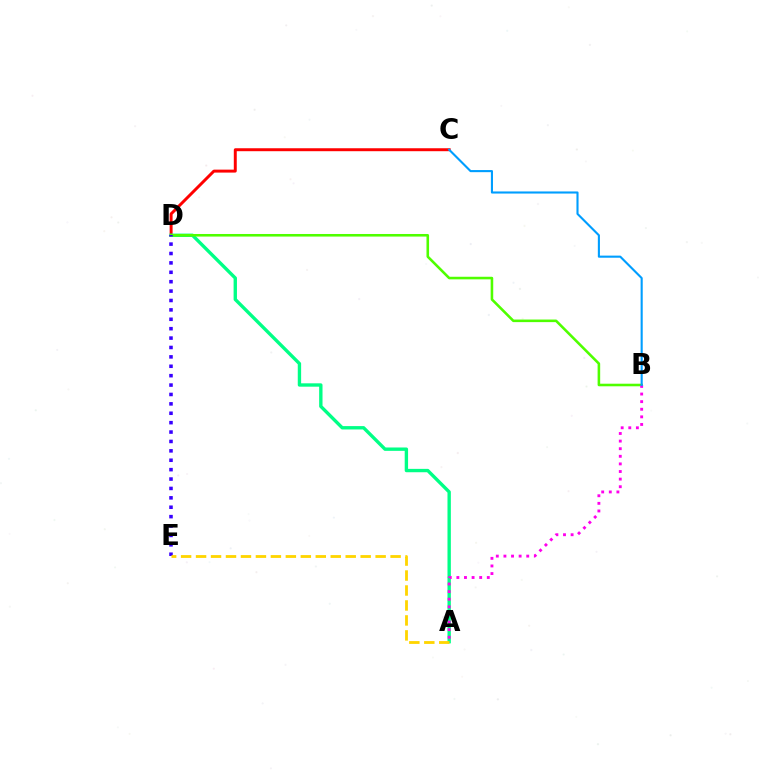{('C', 'D'): [{'color': '#ff0000', 'line_style': 'solid', 'thickness': 2.13}], ('A', 'D'): [{'color': '#00ff86', 'line_style': 'solid', 'thickness': 2.43}], ('B', 'D'): [{'color': '#4fff00', 'line_style': 'solid', 'thickness': 1.86}], ('A', 'B'): [{'color': '#ff00ed', 'line_style': 'dotted', 'thickness': 2.07}], ('D', 'E'): [{'color': '#3700ff', 'line_style': 'dotted', 'thickness': 2.55}], ('B', 'C'): [{'color': '#009eff', 'line_style': 'solid', 'thickness': 1.52}], ('A', 'E'): [{'color': '#ffd500', 'line_style': 'dashed', 'thickness': 2.03}]}